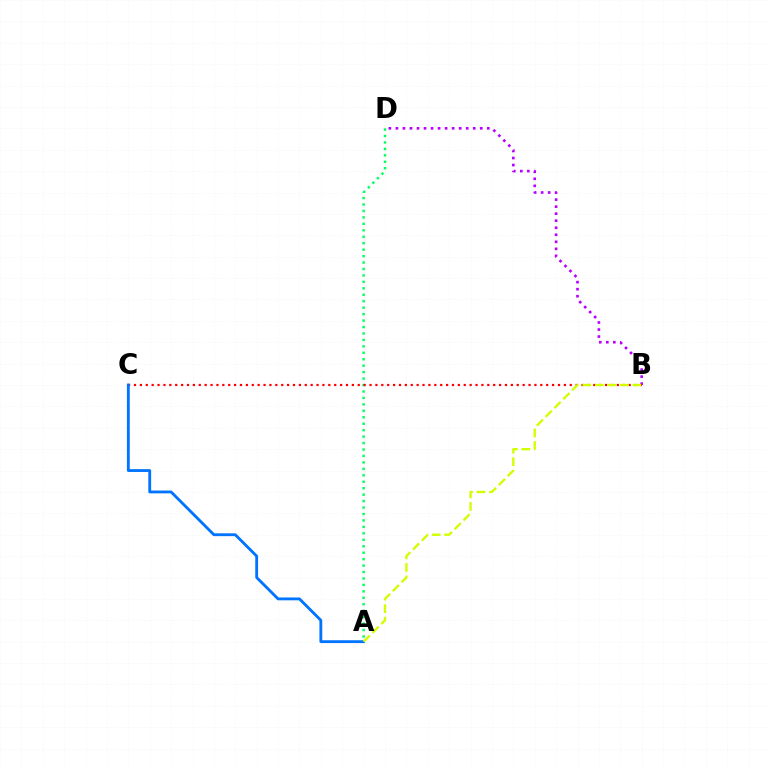{('A', 'D'): [{'color': '#00ff5c', 'line_style': 'dotted', 'thickness': 1.75}], ('B', 'D'): [{'color': '#b900ff', 'line_style': 'dotted', 'thickness': 1.91}], ('B', 'C'): [{'color': '#ff0000', 'line_style': 'dotted', 'thickness': 1.6}], ('A', 'C'): [{'color': '#0074ff', 'line_style': 'solid', 'thickness': 2.04}], ('A', 'B'): [{'color': '#d1ff00', 'line_style': 'dashed', 'thickness': 1.7}]}